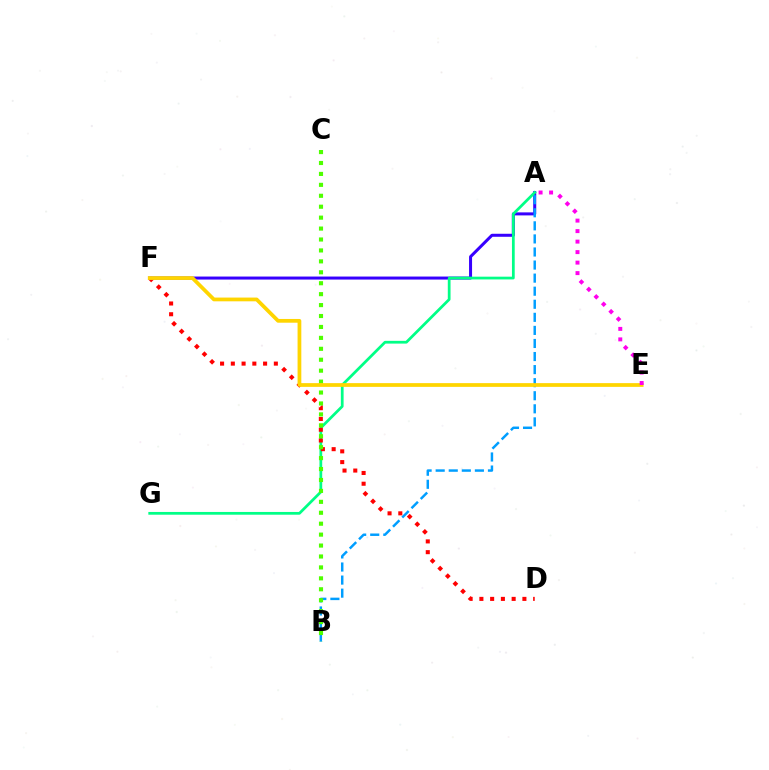{('A', 'F'): [{'color': '#3700ff', 'line_style': 'solid', 'thickness': 2.17}], ('A', 'B'): [{'color': '#009eff', 'line_style': 'dashed', 'thickness': 1.78}], ('A', 'G'): [{'color': '#00ff86', 'line_style': 'solid', 'thickness': 1.98}], ('D', 'F'): [{'color': '#ff0000', 'line_style': 'dotted', 'thickness': 2.92}], ('B', 'C'): [{'color': '#4fff00', 'line_style': 'dotted', 'thickness': 2.97}], ('E', 'F'): [{'color': '#ffd500', 'line_style': 'solid', 'thickness': 2.7}], ('A', 'E'): [{'color': '#ff00ed', 'line_style': 'dotted', 'thickness': 2.85}]}